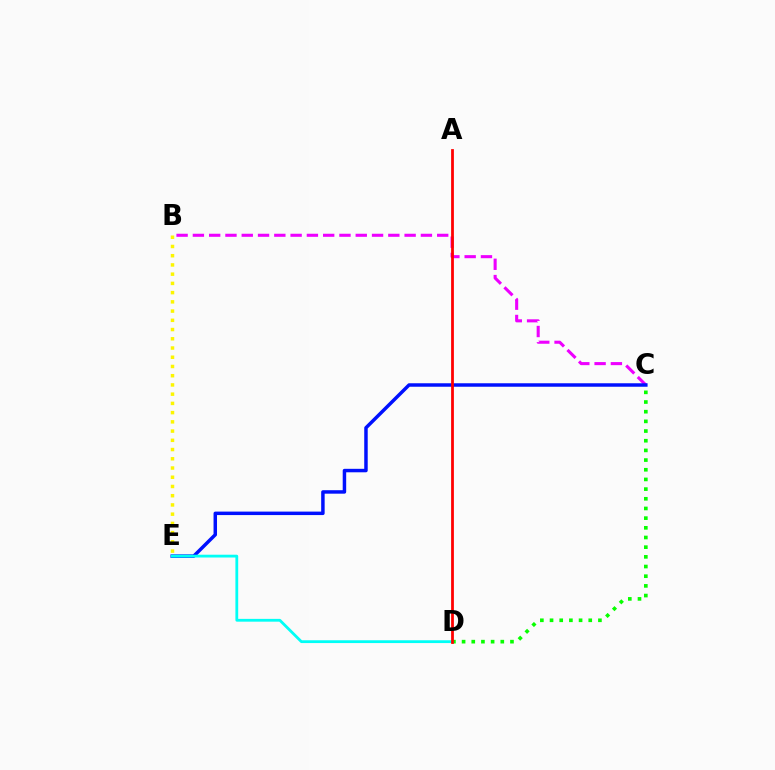{('C', 'D'): [{'color': '#08ff00', 'line_style': 'dotted', 'thickness': 2.63}], ('B', 'C'): [{'color': '#ee00ff', 'line_style': 'dashed', 'thickness': 2.21}], ('C', 'E'): [{'color': '#0010ff', 'line_style': 'solid', 'thickness': 2.5}], ('D', 'E'): [{'color': '#00fff6', 'line_style': 'solid', 'thickness': 2.01}], ('B', 'E'): [{'color': '#fcf500', 'line_style': 'dotted', 'thickness': 2.51}], ('A', 'D'): [{'color': '#ff0000', 'line_style': 'solid', 'thickness': 1.99}]}